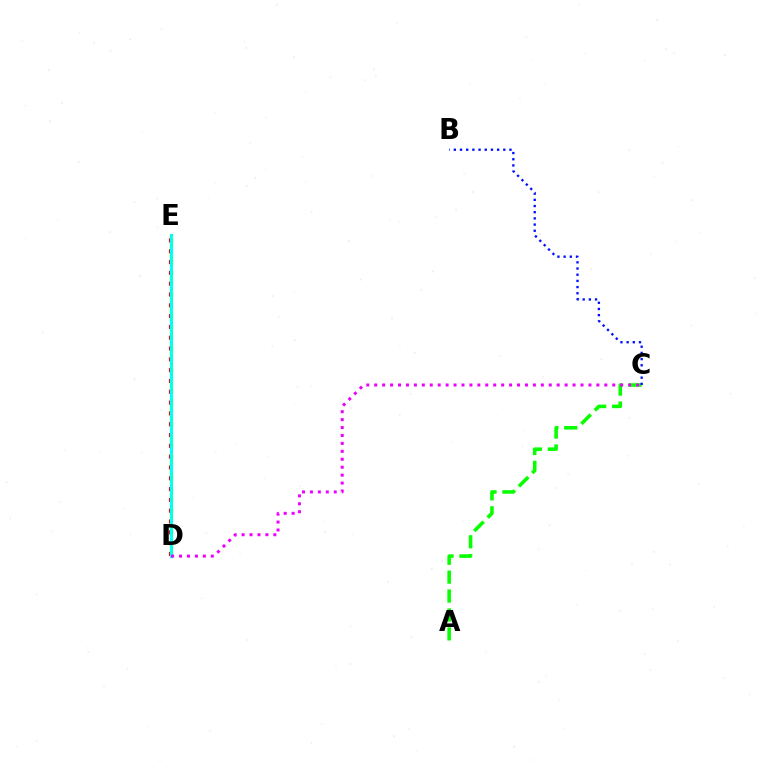{('A', 'C'): [{'color': '#08ff00', 'line_style': 'dashed', 'thickness': 2.57}], ('D', 'E'): [{'color': '#fcf500', 'line_style': 'dashed', 'thickness': 2.47}, {'color': '#ff0000', 'line_style': 'dotted', 'thickness': 2.94}, {'color': '#00fff6', 'line_style': 'solid', 'thickness': 2.21}], ('B', 'C'): [{'color': '#0010ff', 'line_style': 'dotted', 'thickness': 1.68}], ('C', 'D'): [{'color': '#ee00ff', 'line_style': 'dotted', 'thickness': 2.16}]}